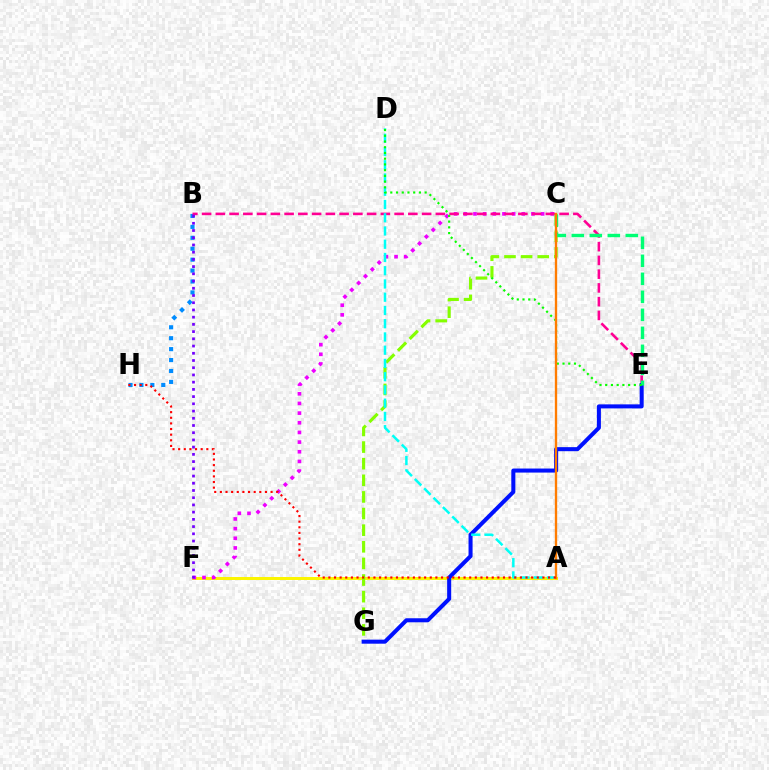{('A', 'F'): [{'color': '#fcf500', 'line_style': 'solid', 'thickness': 2.15}], ('B', 'H'): [{'color': '#008cff', 'line_style': 'dotted', 'thickness': 2.97}], ('C', 'F'): [{'color': '#ee00ff', 'line_style': 'dotted', 'thickness': 2.63}], ('B', 'E'): [{'color': '#ff0094', 'line_style': 'dashed', 'thickness': 1.87}], ('C', 'G'): [{'color': '#84ff00', 'line_style': 'dashed', 'thickness': 2.26}], ('B', 'F'): [{'color': '#7200ff', 'line_style': 'dotted', 'thickness': 1.96}], ('E', 'G'): [{'color': '#0010ff', 'line_style': 'solid', 'thickness': 2.91}], ('C', 'E'): [{'color': '#00ff74', 'line_style': 'dashed', 'thickness': 2.45}], ('A', 'D'): [{'color': '#00fff6', 'line_style': 'dashed', 'thickness': 1.8}], ('D', 'E'): [{'color': '#08ff00', 'line_style': 'dotted', 'thickness': 1.56}], ('A', 'C'): [{'color': '#ff7c00', 'line_style': 'solid', 'thickness': 1.69}], ('A', 'H'): [{'color': '#ff0000', 'line_style': 'dotted', 'thickness': 1.53}]}